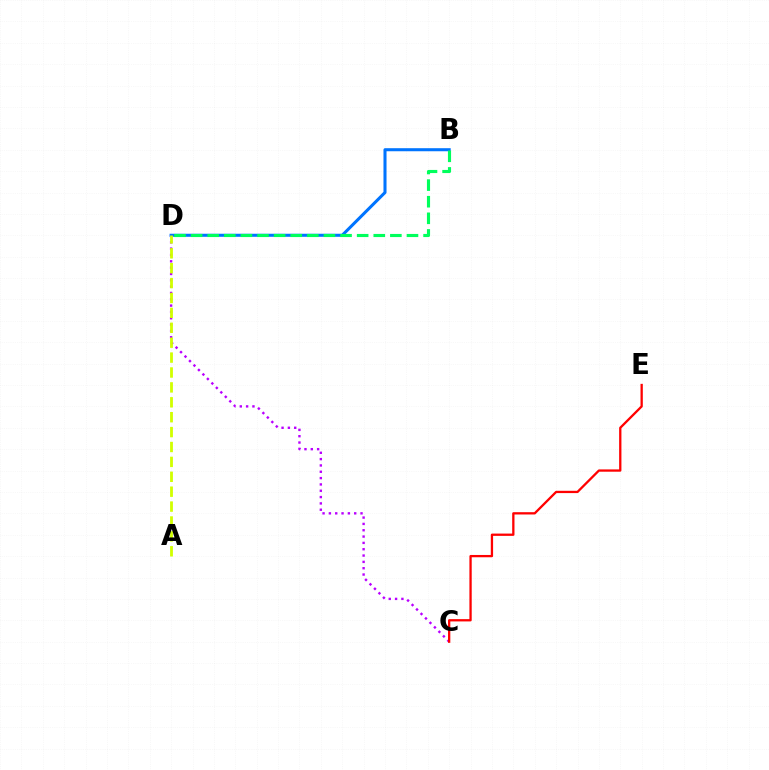{('C', 'D'): [{'color': '#b900ff', 'line_style': 'dotted', 'thickness': 1.72}], ('B', 'D'): [{'color': '#0074ff', 'line_style': 'solid', 'thickness': 2.2}, {'color': '#00ff5c', 'line_style': 'dashed', 'thickness': 2.26}], ('C', 'E'): [{'color': '#ff0000', 'line_style': 'solid', 'thickness': 1.65}], ('A', 'D'): [{'color': '#d1ff00', 'line_style': 'dashed', 'thickness': 2.02}]}